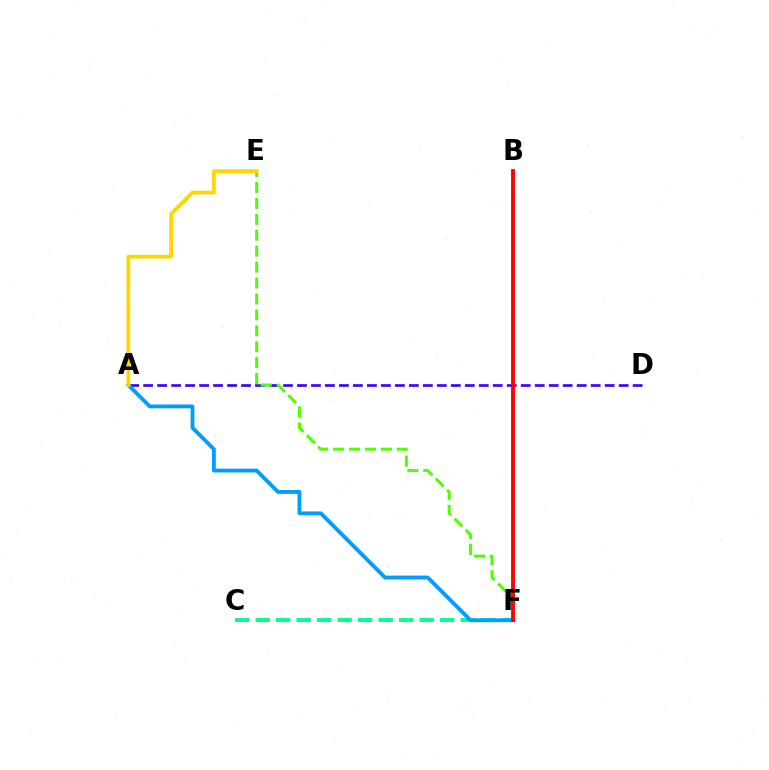{('B', 'F'): [{'color': '#ff00ed', 'line_style': 'dashed', 'thickness': 1.58}, {'color': '#ff0000', 'line_style': 'solid', 'thickness': 2.77}], ('C', 'F'): [{'color': '#00ff86', 'line_style': 'dashed', 'thickness': 2.79}], ('A', 'D'): [{'color': '#3700ff', 'line_style': 'dashed', 'thickness': 1.9}], ('A', 'F'): [{'color': '#009eff', 'line_style': 'solid', 'thickness': 2.77}], ('E', 'F'): [{'color': '#4fff00', 'line_style': 'dashed', 'thickness': 2.16}], ('A', 'E'): [{'color': '#ffd500', 'line_style': 'solid', 'thickness': 2.71}]}